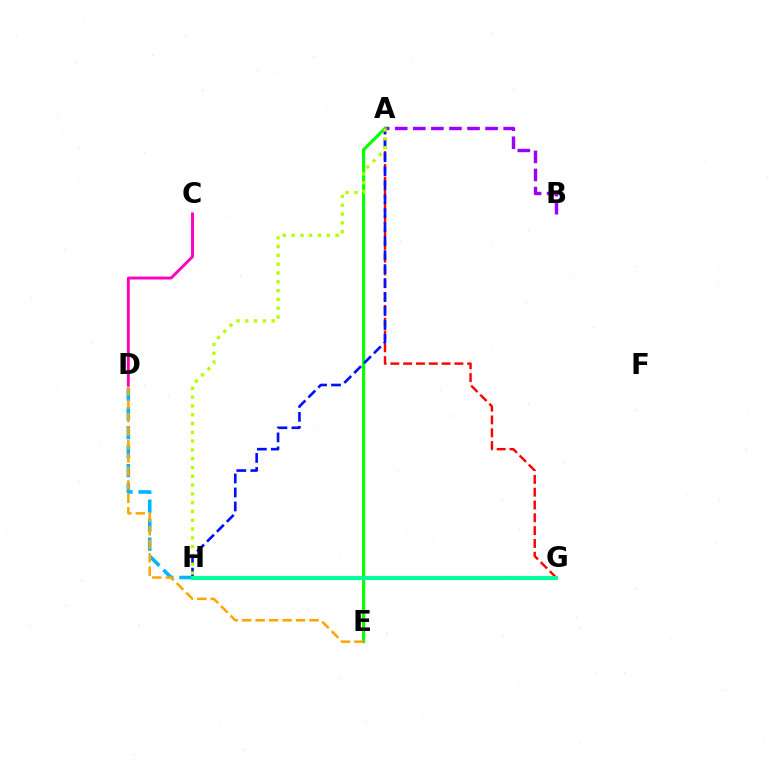{('D', 'H'): [{'color': '#00b5ff', 'line_style': 'dashed', 'thickness': 2.58}], ('A', 'G'): [{'color': '#ff0000', 'line_style': 'dashed', 'thickness': 1.74}], ('A', 'B'): [{'color': '#9b00ff', 'line_style': 'dashed', 'thickness': 2.46}], ('A', 'E'): [{'color': '#08ff00', 'line_style': 'solid', 'thickness': 2.28}], ('A', 'H'): [{'color': '#0010ff', 'line_style': 'dashed', 'thickness': 1.9}, {'color': '#b3ff00', 'line_style': 'dotted', 'thickness': 2.39}], ('D', 'E'): [{'color': '#ffa500', 'line_style': 'dashed', 'thickness': 1.83}], ('C', 'D'): [{'color': '#ff00bd', 'line_style': 'solid', 'thickness': 2.08}], ('G', 'H'): [{'color': '#00ff9d', 'line_style': 'solid', 'thickness': 2.96}]}